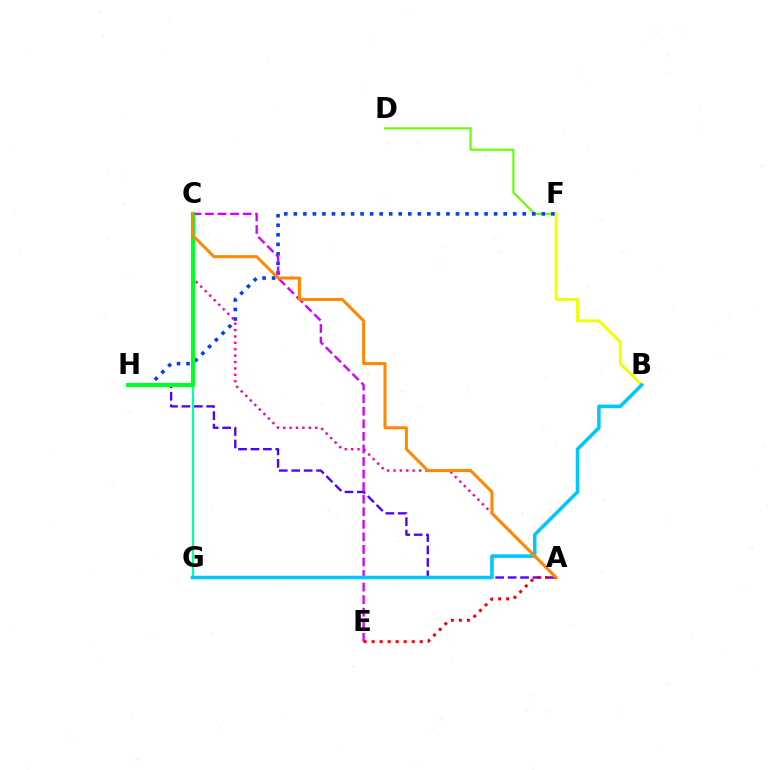{('A', 'C'): [{'color': '#ff00a0', 'line_style': 'dotted', 'thickness': 1.74}, {'color': '#ff8800', 'line_style': 'solid', 'thickness': 2.18}], ('D', 'F'): [{'color': '#66ff00', 'line_style': 'solid', 'thickness': 1.52}], ('A', 'H'): [{'color': '#4f00ff', 'line_style': 'dashed', 'thickness': 1.69}], ('C', 'G'): [{'color': '#00ffaf', 'line_style': 'solid', 'thickness': 1.57}], ('B', 'F'): [{'color': '#eeff00', 'line_style': 'solid', 'thickness': 2.07}], ('F', 'H'): [{'color': '#003fff', 'line_style': 'dotted', 'thickness': 2.59}], ('C', 'E'): [{'color': '#d600ff', 'line_style': 'dashed', 'thickness': 1.71}], ('A', 'E'): [{'color': '#ff0000', 'line_style': 'dotted', 'thickness': 2.18}], ('C', 'H'): [{'color': '#00ff27', 'line_style': 'solid', 'thickness': 3.0}], ('B', 'G'): [{'color': '#00c7ff', 'line_style': 'solid', 'thickness': 2.54}]}